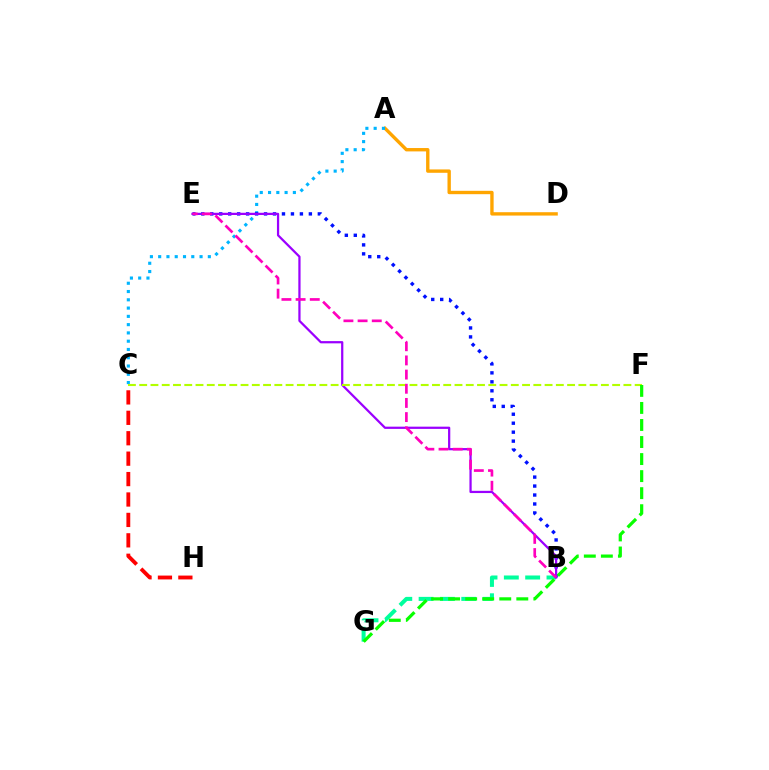{('B', 'G'): [{'color': '#00ff9d', 'line_style': 'dashed', 'thickness': 2.9}], ('A', 'D'): [{'color': '#ffa500', 'line_style': 'solid', 'thickness': 2.42}], ('A', 'C'): [{'color': '#00b5ff', 'line_style': 'dotted', 'thickness': 2.25}], ('B', 'E'): [{'color': '#0010ff', 'line_style': 'dotted', 'thickness': 2.44}, {'color': '#9b00ff', 'line_style': 'solid', 'thickness': 1.61}, {'color': '#ff00bd', 'line_style': 'dashed', 'thickness': 1.93}], ('C', 'F'): [{'color': '#b3ff00', 'line_style': 'dashed', 'thickness': 1.53}], ('C', 'H'): [{'color': '#ff0000', 'line_style': 'dashed', 'thickness': 2.77}], ('F', 'G'): [{'color': '#08ff00', 'line_style': 'dashed', 'thickness': 2.32}]}